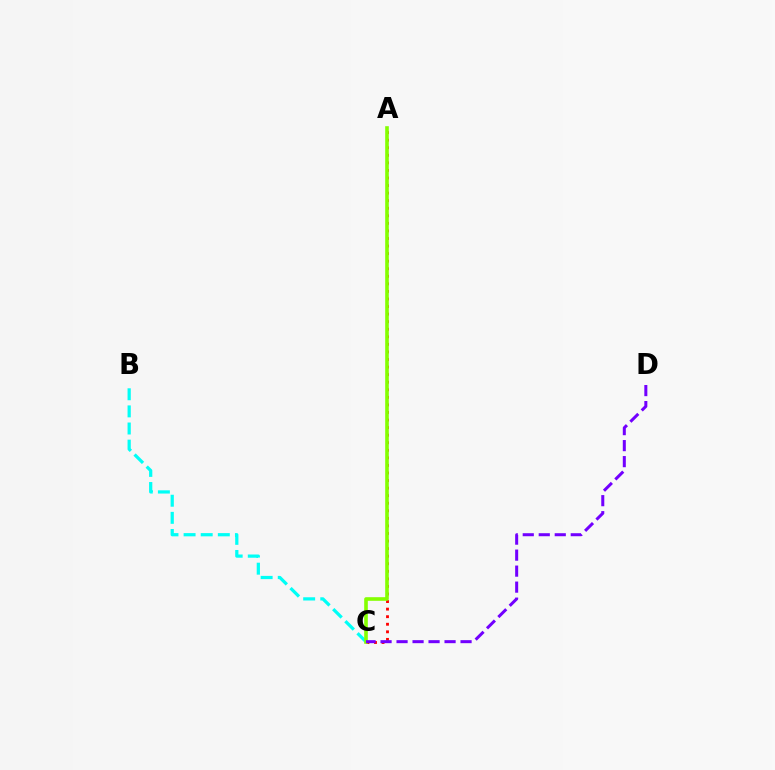{('B', 'C'): [{'color': '#00fff6', 'line_style': 'dashed', 'thickness': 2.33}], ('A', 'C'): [{'color': '#ff0000', 'line_style': 'dotted', 'thickness': 2.06}, {'color': '#84ff00', 'line_style': 'solid', 'thickness': 2.61}], ('C', 'D'): [{'color': '#7200ff', 'line_style': 'dashed', 'thickness': 2.17}]}